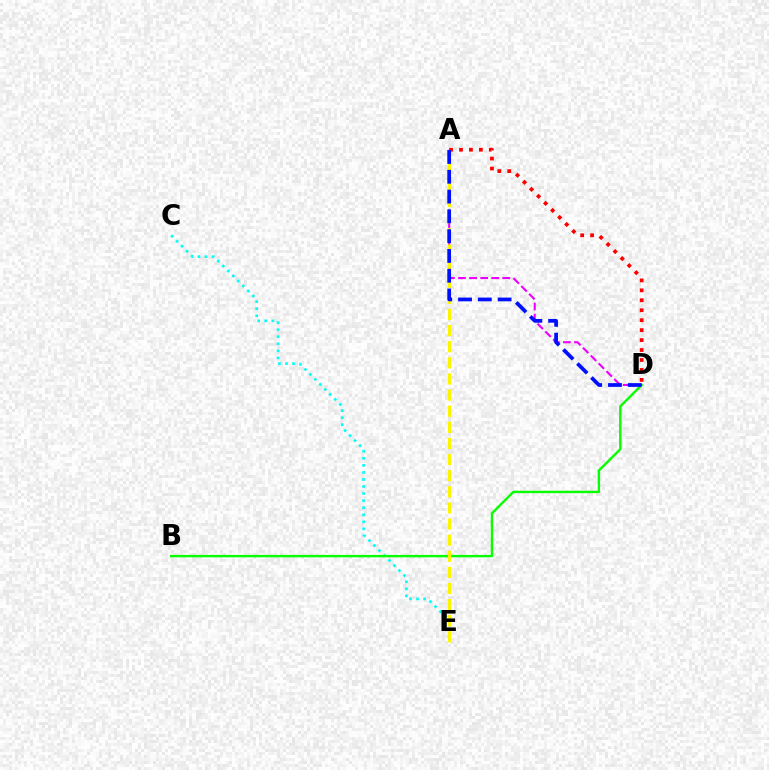{('C', 'E'): [{'color': '#00fff6', 'line_style': 'dotted', 'thickness': 1.92}], ('B', 'D'): [{'color': '#08ff00', 'line_style': 'solid', 'thickness': 1.72}], ('A', 'D'): [{'color': '#ee00ff', 'line_style': 'dashed', 'thickness': 1.5}, {'color': '#ff0000', 'line_style': 'dotted', 'thickness': 2.7}, {'color': '#0010ff', 'line_style': 'dashed', 'thickness': 2.69}], ('A', 'E'): [{'color': '#fcf500', 'line_style': 'dashed', 'thickness': 2.19}]}